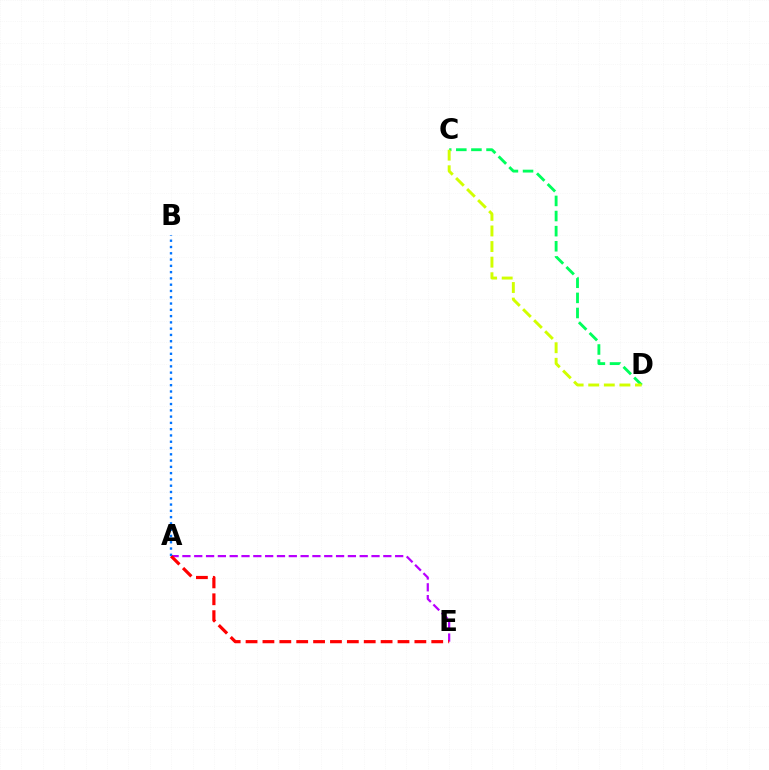{('C', 'D'): [{'color': '#00ff5c', 'line_style': 'dashed', 'thickness': 2.05}, {'color': '#d1ff00', 'line_style': 'dashed', 'thickness': 2.12}], ('A', 'E'): [{'color': '#b900ff', 'line_style': 'dashed', 'thickness': 1.61}, {'color': '#ff0000', 'line_style': 'dashed', 'thickness': 2.29}], ('A', 'B'): [{'color': '#0074ff', 'line_style': 'dotted', 'thickness': 1.71}]}